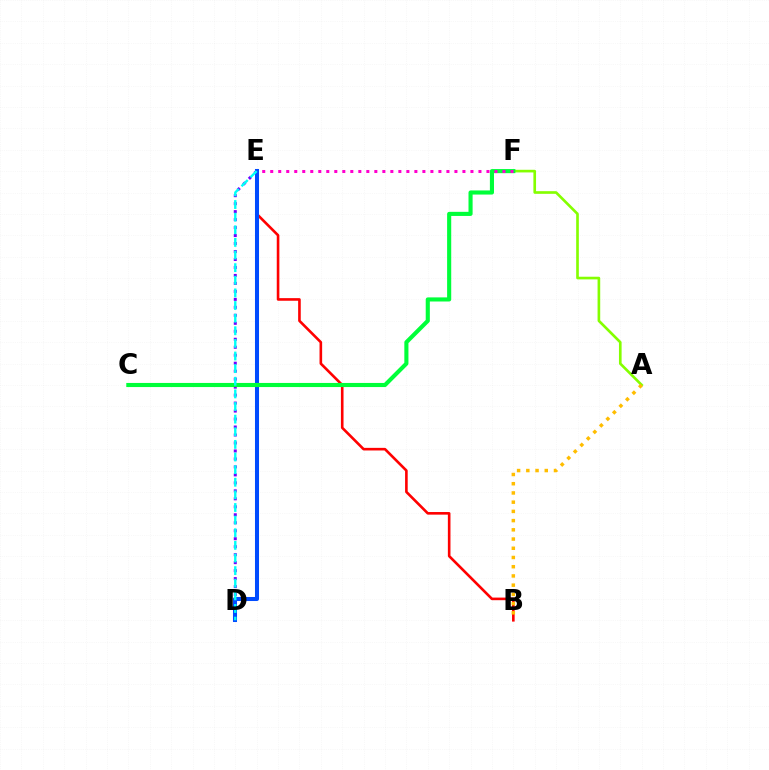{('A', 'F'): [{'color': '#84ff00', 'line_style': 'solid', 'thickness': 1.91}], ('D', 'E'): [{'color': '#7200ff', 'line_style': 'dotted', 'thickness': 2.17}, {'color': '#004bff', 'line_style': 'solid', 'thickness': 2.91}, {'color': '#00fff6', 'line_style': 'dashed', 'thickness': 1.71}], ('B', 'E'): [{'color': '#ff0000', 'line_style': 'solid', 'thickness': 1.88}], ('A', 'B'): [{'color': '#ffbd00', 'line_style': 'dotted', 'thickness': 2.51}], ('C', 'F'): [{'color': '#00ff39', 'line_style': 'solid', 'thickness': 2.96}], ('E', 'F'): [{'color': '#ff00cf', 'line_style': 'dotted', 'thickness': 2.18}]}